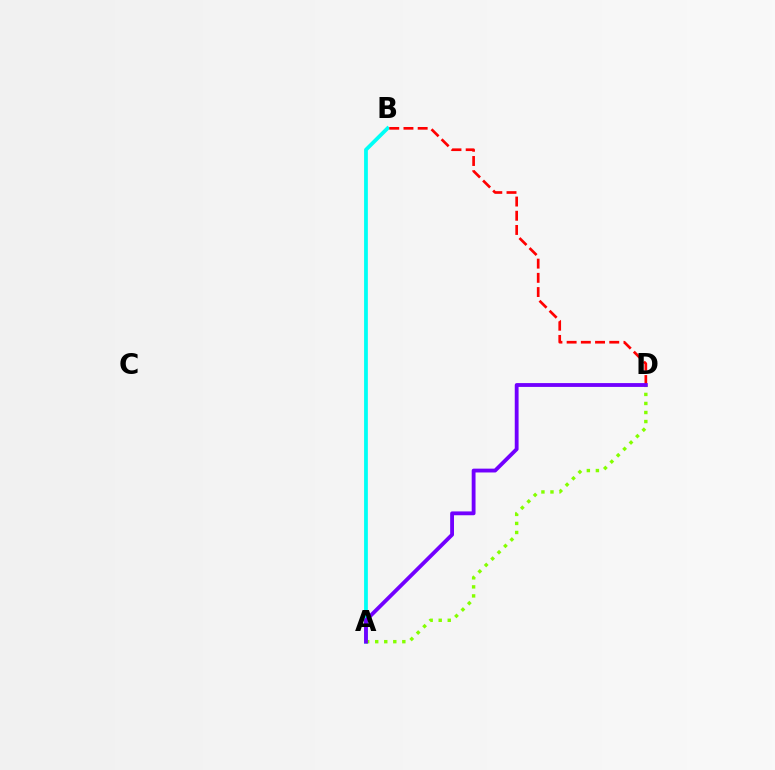{('A', 'B'): [{'color': '#00fff6', 'line_style': 'solid', 'thickness': 2.72}], ('A', 'D'): [{'color': '#84ff00', 'line_style': 'dotted', 'thickness': 2.46}, {'color': '#7200ff', 'line_style': 'solid', 'thickness': 2.76}], ('B', 'D'): [{'color': '#ff0000', 'line_style': 'dashed', 'thickness': 1.93}]}